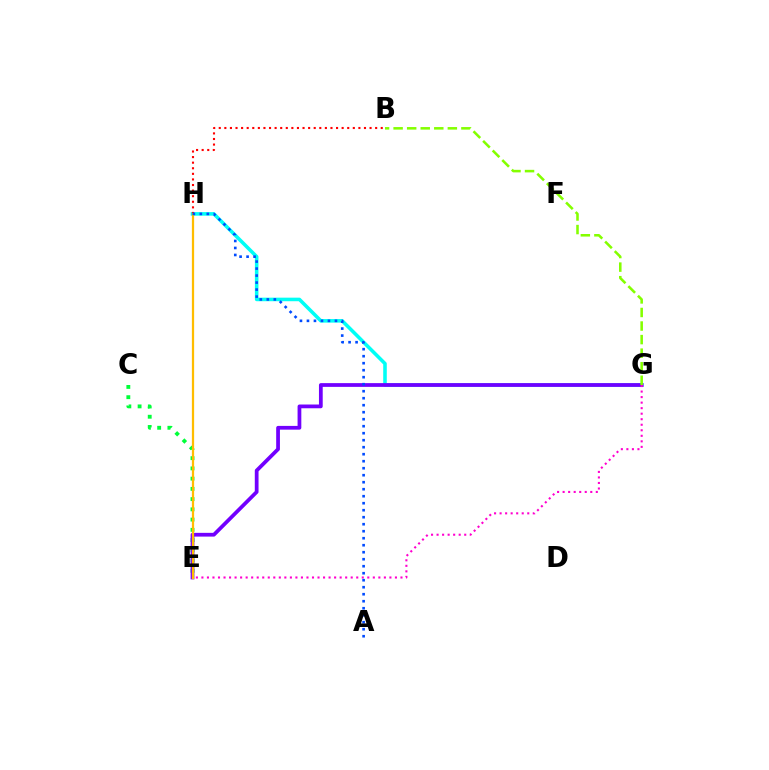{('G', 'H'): [{'color': '#00fff6', 'line_style': 'solid', 'thickness': 2.56}], ('C', 'E'): [{'color': '#00ff39', 'line_style': 'dotted', 'thickness': 2.78}], ('E', 'G'): [{'color': '#7200ff', 'line_style': 'solid', 'thickness': 2.7}, {'color': '#ff00cf', 'line_style': 'dotted', 'thickness': 1.5}], ('B', 'H'): [{'color': '#ff0000', 'line_style': 'dotted', 'thickness': 1.52}], ('E', 'H'): [{'color': '#ffbd00', 'line_style': 'solid', 'thickness': 1.61}], ('A', 'H'): [{'color': '#004bff', 'line_style': 'dotted', 'thickness': 1.9}], ('B', 'G'): [{'color': '#84ff00', 'line_style': 'dashed', 'thickness': 1.84}]}